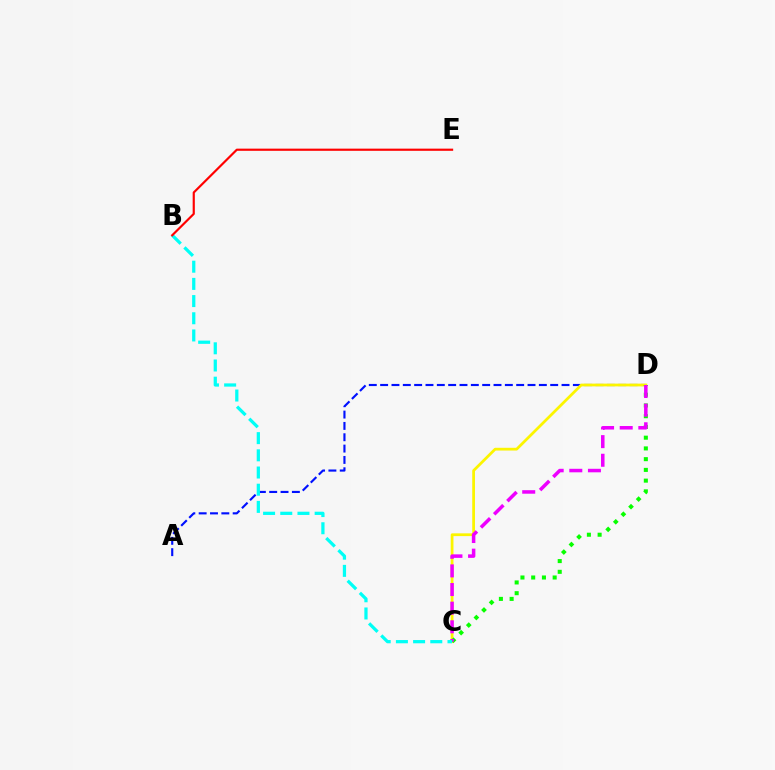{('A', 'D'): [{'color': '#0010ff', 'line_style': 'dashed', 'thickness': 1.54}], ('C', 'D'): [{'color': '#fcf500', 'line_style': 'solid', 'thickness': 1.98}, {'color': '#08ff00', 'line_style': 'dotted', 'thickness': 2.92}, {'color': '#ee00ff', 'line_style': 'dashed', 'thickness': 2.53}], ('B', 'C'): [{'color': '#00fff6', 'line_style': 'dashed', 'thickness': 2.34}], ('B', 'E'): [{'color': '#ff0000', 'line_style': 'solid', 'thickness': 1.57}]}